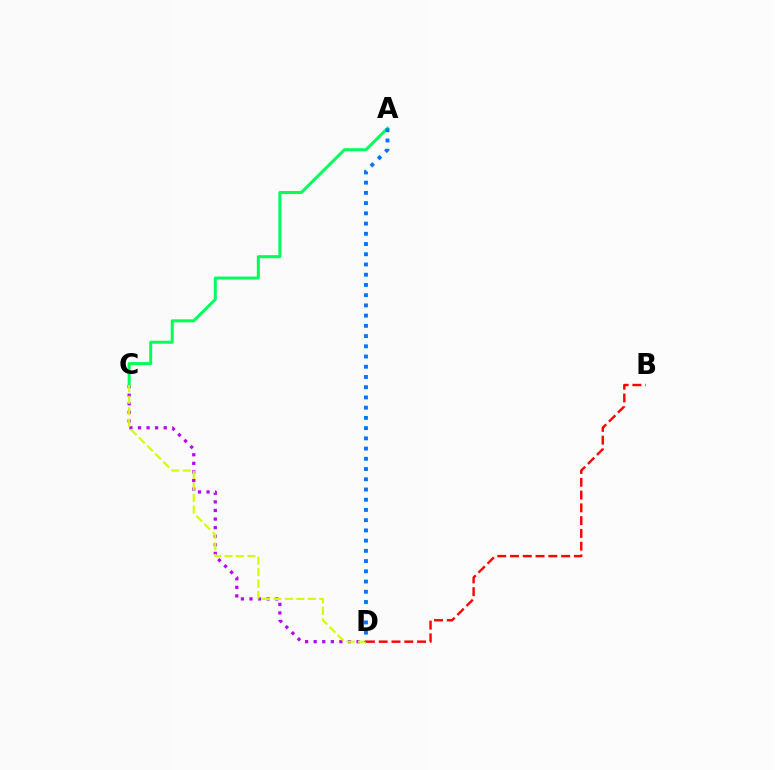{('C', 'D'): [{'color': '#b900ff', 'line_style': 'dotted', 'thickness': 2.33}, {'color': '#d1ff00', 'line_style': 'dashed', 'thickness': 1.56}], ('A', 'C'): [{'color': '#00ff5c', 'line_style': 'solid', 'thickness': 2.18}], ('B', 'D'): [{'color': '#ff0000', 'line_style': 'dashed', 'thickness': 1.74}], ('A', 'D'): [{'color': '#0074ff', 'line_style': 'dotted', 'thickness': 2.78}]}